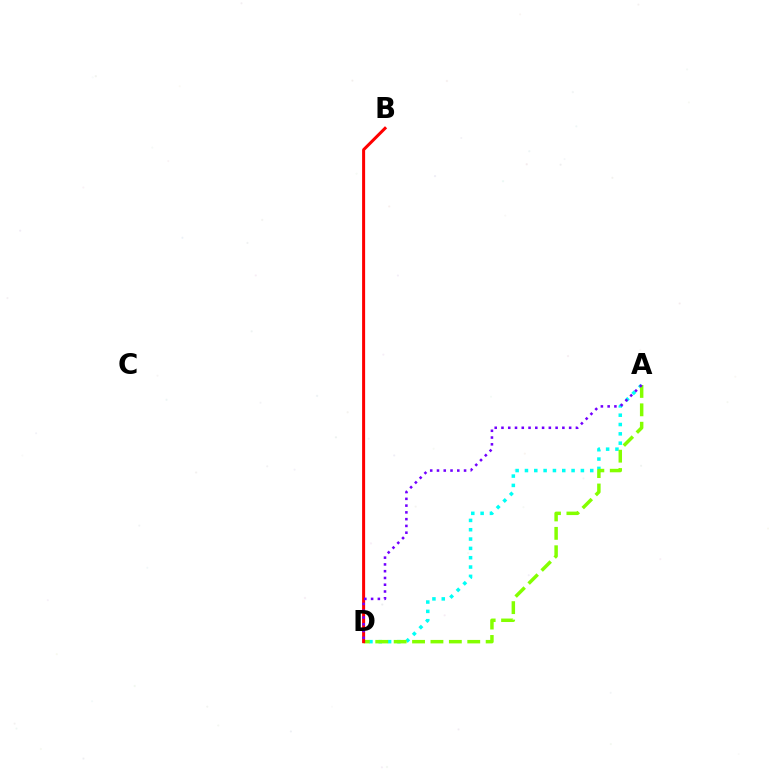{('A', 'D'): [{'color': '#00fff6', 'line_style': 'dotted', 'thickness': 2.53}, {'color': '#84ff00', 'line_style': 'dashed', 'thickness': 2.5}, {'color': '#7200ff', 'line_style': 'dotted', 'thickness': 1.84}], ('B', 'D'): [{'color': '#ff0000', 'line_style': 'solid', 'thickness': 2.18}]}